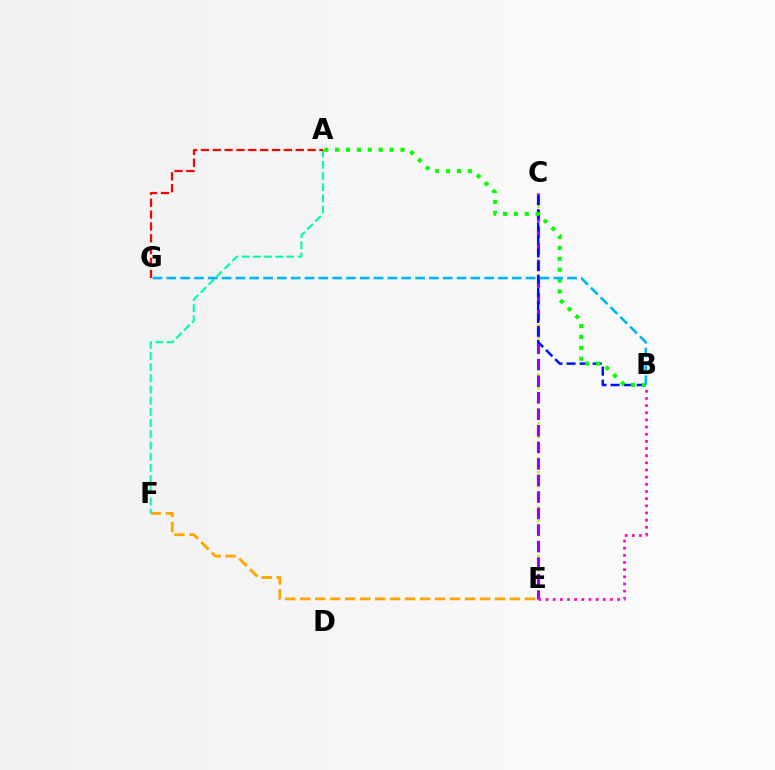{('E', 'F'): [{'color': '#ffa500', 'line_style': 'dashed', 'thickness': 2.04}], ('C', 'E'): [{'color': '#b3ff00', 'line_style': 'dotted', 'thickness': 1.9}, {'color': '#9b00ff', 'line_style': 'dashed', 'thickness': 2.25}], ('B', 'C'): [{'color': '#0010ff', 'line_style': 'dashed', 'thickness': 1.78}], ('A', 'F'): [{'color': '#00ff9d', 'line_style': 'dashed', 'thickness': 1.52}], ('A', 'B'): [{'color': '#08ff00', 'line_style': 'dotted', 'thickness': 2.96}], ('B', 'G'): [{'color': '#00b5ff', 'line_style': 'dashed', 'thickness': 1.88}], ('A', 'G'): [{'color': '#ff0000', 'line_style': 'dashed', 'thickness': 1.61}], ('B', 'E'): [{'color': '#ff00bd', 'line_style': 'dotted', 'thickness': 1.94}]}